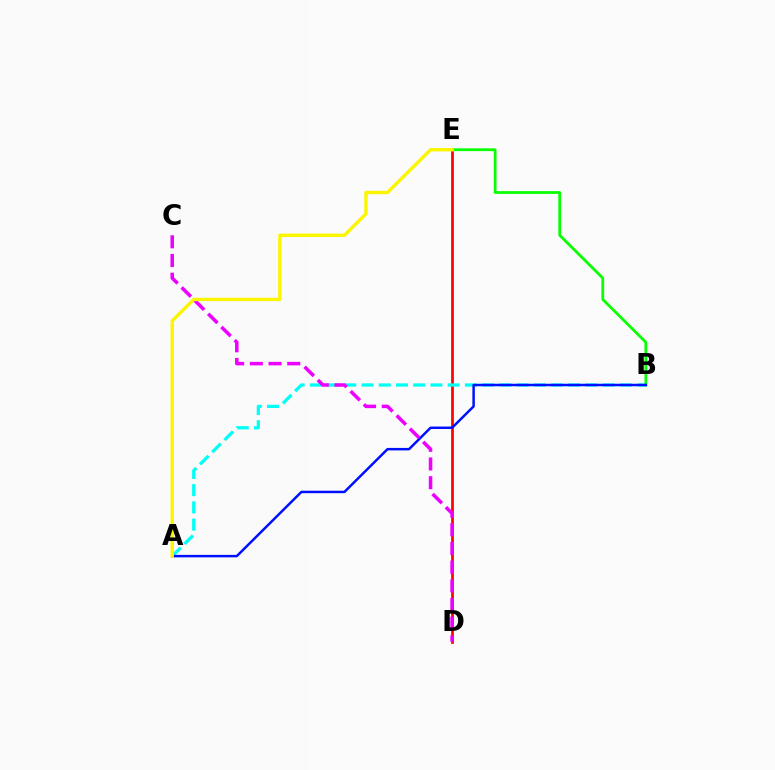{('D', 'E'): [{'color': '#ff0000', 'line_style': 'solid', 'thickness': 1.95}], ('A', 'B'): [{'color': '#00fff6', 'line_style': 'dashed', 'thickness': 2.34}, {'color': '#0010ff', 'line_style': 'solid', 'thickness': 1.79}], ('B', 'E'): [{'color': '#08ff00', 'line_style': 'solid', 'thickness': 2.0}], ('C', 'D'): [{'color': '#ee00ff', 'line_style': 'dashed', 'thickness': 2.54}], ('A', 'E'): [{'color': '#fcf500', 'line_style': 'solid', 'thickness': 2.44}]}